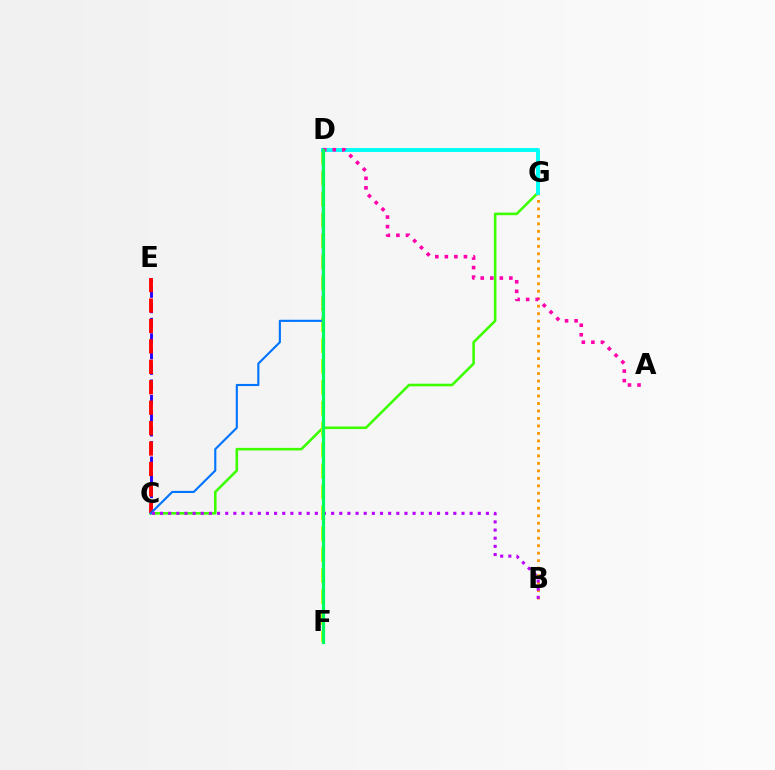{('C', 'G'): [{'color': '#3dff00', 'line_style': 'solid', 'thickness': 1.86}], ('D', 'F'): [{'color': '#d1ff00', 'line_style': 'dashed', 'thickness': 2.84}, {'color': '#00ff5c', 'line_style': 'solid', 'thickness': 2.32}], ('B', 'G'): [{'color': '#ff9400', 'line_style': 'dotted', 'thickness': 2.03}], ('D', 'G'): [{'color': '#00fff6', 'line_style': 'solid', 'thickness': 2.81}], ('C', 'E'): [{'color': '#2500ff', 'line_style': 'dashed', 'thickness': 2.09}, {'color': '#ff0000', 'line_style': 'dashed', 'thickness': 2.77}], ('A', 'D'): [{'color': '#ff00ac', 'line_style': 'dotted', 'thickness': 2.59}], ('C', 'D'): [{'color': '#0074ff', 'line_style': 'solid', 'thickness': 1.53}], ('B', 'C'): [{'color': '#b900ff', 'line_style': 'dotted', 'thickness': 2.21}]}